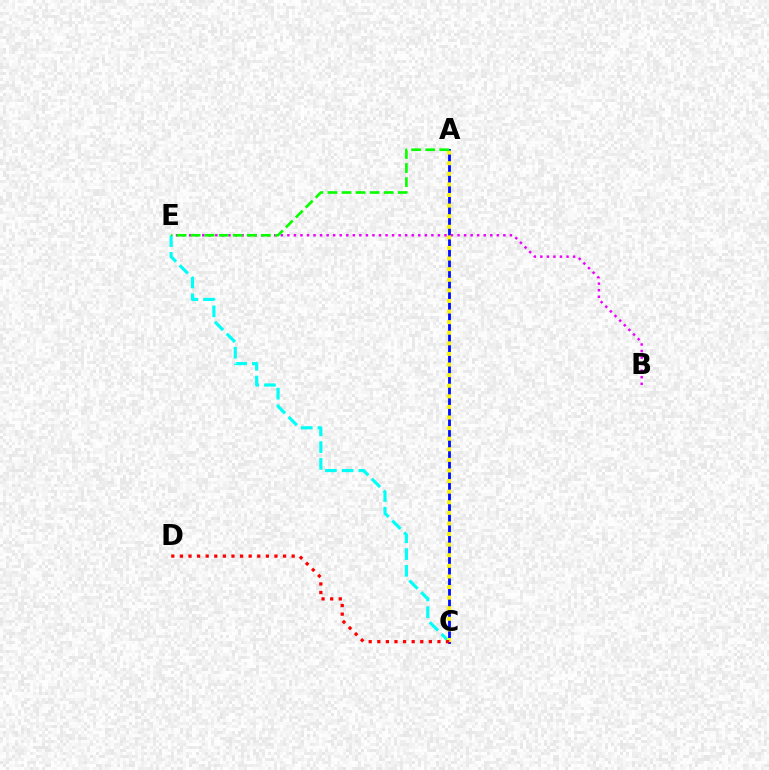{('A', 'C'): [{'color': '#0010ff', 'line_style': 'solid', 'thickness': 2.04}, {'color': '#fcf500', 'line_style': 'dotted', 'thickness': 2.88}], ('B', 'E'): [{'color': '#ee00ff', 'line_style': 'dotted', 'thickness': 1.78}], ('C', 'E'): [{'color': '#00fff6', 'line_style': 'dashed', 'thickness': 2.27}], ('A', 'E'): [{'color': '#08ff00', 'line_style': 'dashed', 'thickness': 1.91}], ('C', 'D'): [{'color': '#ff0000', 'line_style': 'dotted', 'thickness': 2.34}]}